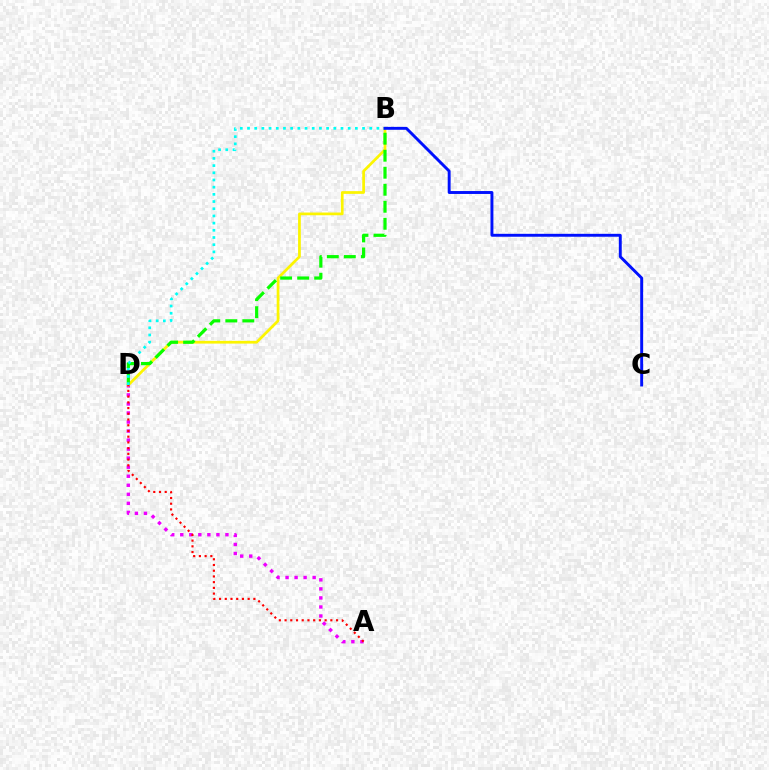{('A', 'D'): [{'color': '#ee00ff', 'line_style': 'dotted', 'thickness': 2.45}, {'color': '#ff0000', 'line_style': 'dotted', 'thickness': 1.55}], ('B', 'D'): [{'color': '#fcf500', 'line_style': 'solid', 'thickness': 1.97}, {'color': '#08ff00', 'line_style': 'dashed', 'thickness': 2.31}, {'color': '#00fff6', 'line_style': 'dotted', 'thickness': 1.95}], ('B', 'C'): [{'color': '#0010ff', 'line_style': 'solid', 'thickness': 2.1}]}